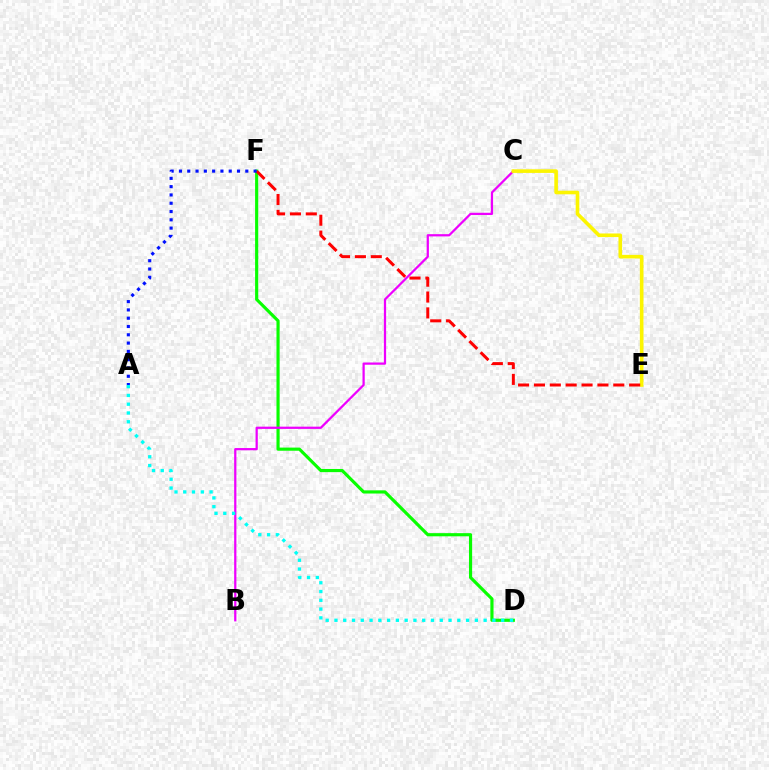{('D', 'F'): [{'color': '#08ff00', 'line_style': 'solid', 'thickness': 2.27}], ('B', 'C'): [{'color': '#ee00ff', 'line_style': 'solid', 'thickness': 1.61}], ('A', 'D'): [{'color': '#00fff6', 'line_style': 'dotted', 'thickness': 2.38}], ('C', 'E'): [{'color': '#fcf500', 'line_style': 'solid', 'thickness': 2.6}], ('E', 'F'): [{'color': '#ff0000', 'line_style': 'dashed', 'thickness': 2.16}], ('A', 'F'): [{'color': '#0010ff', 'line_style': 'dotted', 'thickness': 2.25}]}